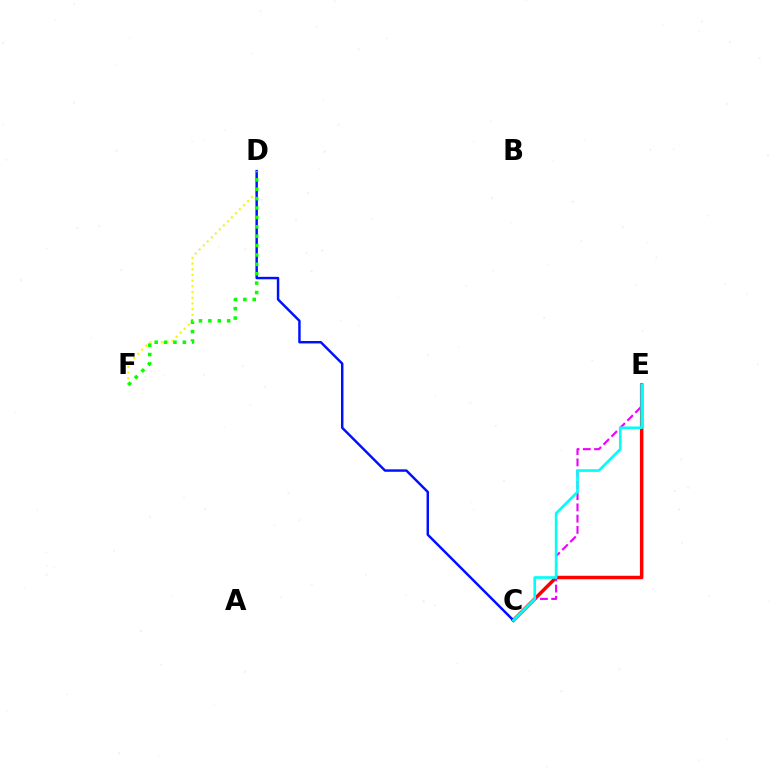{('D', 'F'): [{'color': '#fcf500', 'line_style': 'dotted', 'thickness': 1.55}, {'color': '#08ff00', 'line_style': 'dotted', 'thickness': 2.55}], ('C', 'E'): [{'color': '#ff0000', 'line_style': 'solid', 'thickness': 2.5}, {'color': '#ee00ff', 'line_style': 'dashed', 'thickness': 1.53}, {'color': '#00fff6', 'line_style': 'solid', 'thickness': 1.91}], ('C', 'D'): [{'color': '#0010ff', 'line_style': 'solid', 'thickness': 1.77}]}